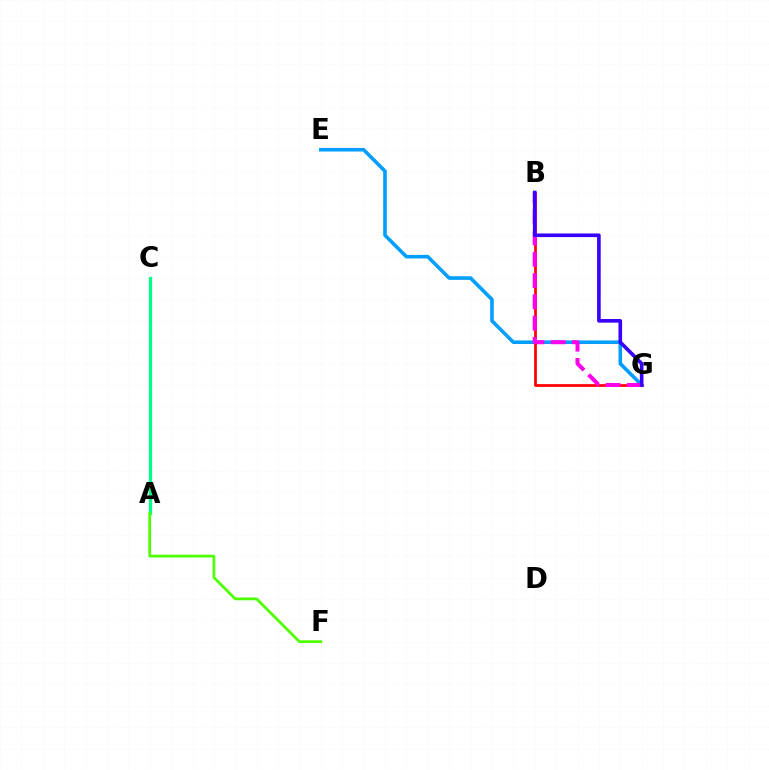{('A', 'C'): [{'color': '#ffd500', 'line_style': 'dotted', 'thickness': 2.21}, {'color': '#00ff86', 'line_style': 'solid', 'thickness': 2.35}], ('A', 'F'): [{'color': '#4fff00', 'line_style': 'solid', 'thickness': 1.99}], ('B', 'G'): [{'color': '#ff0000', 'line_style': 'solid', 'thickness': 1.96}, {'color': '#ff00ed', 'line_style': 'dashed', 'thickness': 2.89}, {'color': '#3700ff', 'line_style': 'solid', 'thickness': 2.61}], ('E', 'G'): [{'color': '#009eff', 'line_style': 'solid', 'thickness': 2.59}]}